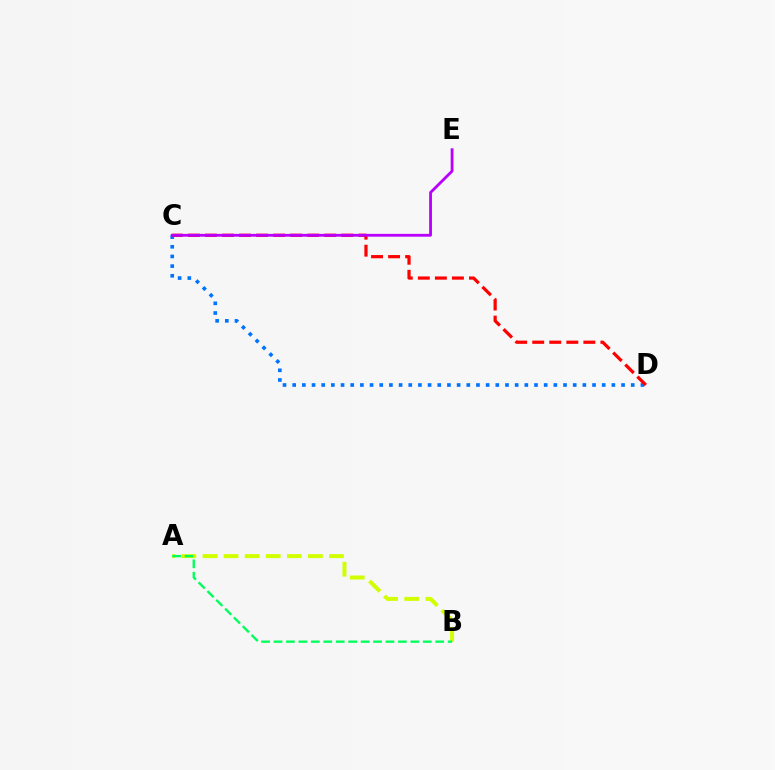{('C', 'D'): [{'color': '#0074ff', 'line_style': 'dotted', 'thickness': 2.63}, {'color': '#ff0000', 'line_style': 'dashed', 'thickness': 2.32}], ('A', 'B'): [{'color': '#d1ff00', 'line_style': 'dashed', 'thickness': 2.86}, {'color': '#00ff5c', 'line_style': 'dashed', 'thickness': 1.69}], ('C', 'E'): [{'color': '#b900ff', 'line_style': 'solid', 'thickness': 2.03}]}